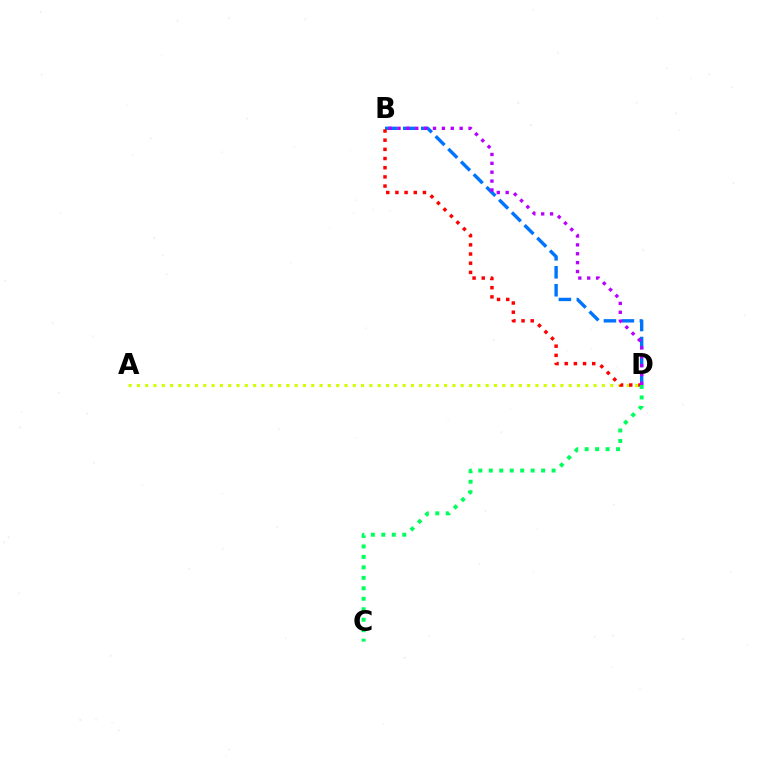{('A', 'D'): [{'color': '#d1ff00', 'line_style': 'dotted', 'thickness': 2.26}], ('B', 'D'): [{'color': '#0074ff', 'line_style': 'dashed', 'thickness': 2.44}, {'color': '#ff0000', 'line_style': 'dotted', 'thickness': 2.49}, {'color': '#b900ff', 'line_style': 'dotted', 'thickness': 2.41}], ('C', 'D'): [{'color': '#00ff5c', 'line_style': 'dotted', 'thickness': 2.84}]}